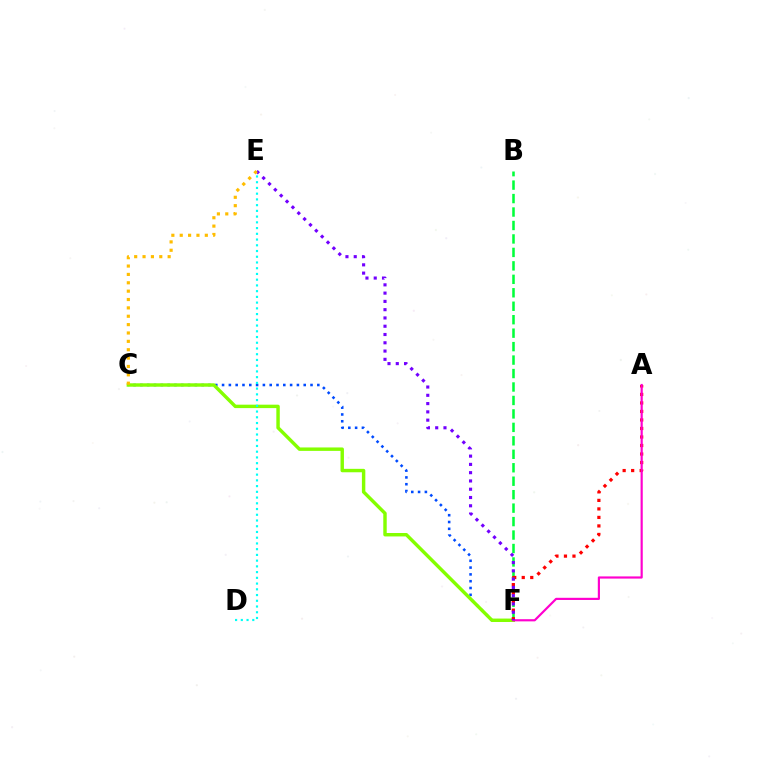{('C', 'F'): [{'color': '#004bff', 'line_style': 'dotted', 'thickness': 1.85}, {'color': '#84ff00', 'line_style': 'solid', 'thickness': 2.47}], ('B', 'F'): [{'color': '#00ff39', 'line_style': 'dashed', 'thickness': 1.83}], ('D', 'E'): [{'color': '#00fff6', 'line_style': 'dotted', 'thickness': 1.56}], ('A', 'F'): [{'color': '#ff0000', 'line_style': 'dotted', 'thickness': 2.31}, {'color': '#ff00cf', 'line_style': 'solid', 'thickness': 1.57}], ('E', 'F'): [{'color': '#7200ff', 'line_style': 'dotted', 'thickness': 2.25}], ('C', 'E'): [{'color': '#ffbd00', 'line_style': 'dotted', 'thickness': 2.27}]}